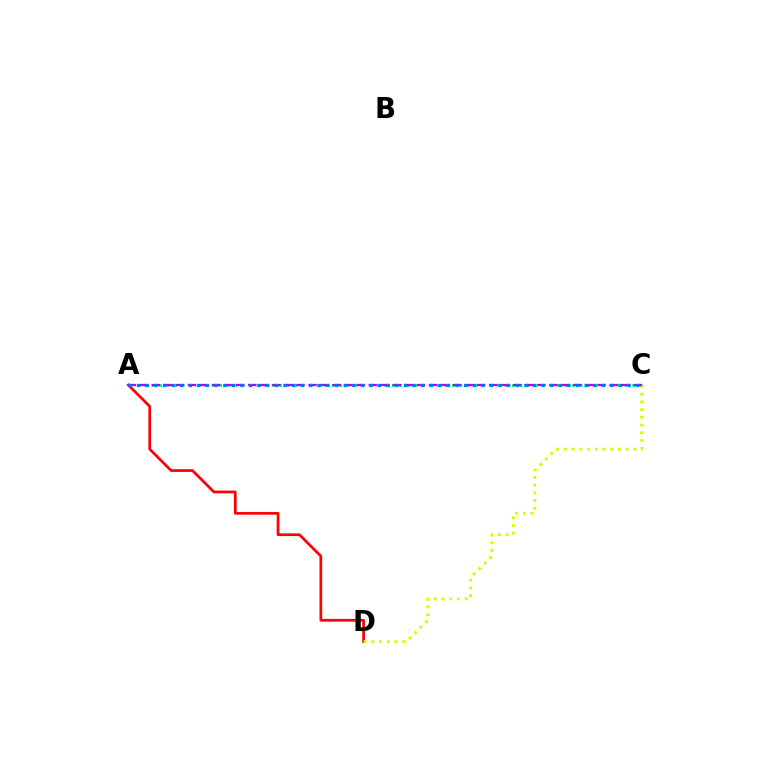{('A', 'C'): [{'color': '#00ff5c', 'line_style': 'dotted', 'thickness': 2.04}, {'color': '#b900ff', 'line_style': 'dashed', 'thickness': 1.64}, {'color': '#0074ff', 'line_style': 'dotted', 'thickness': 2.34}], ('A', 'D'): [{'color': '#ff0000', 'line_style': 'solid', 'thickness': 1.96}], ('C', 'D'): [{'color': '#d1ff00', 'line_style': 'dotted', 'thickness': 2.1}]}